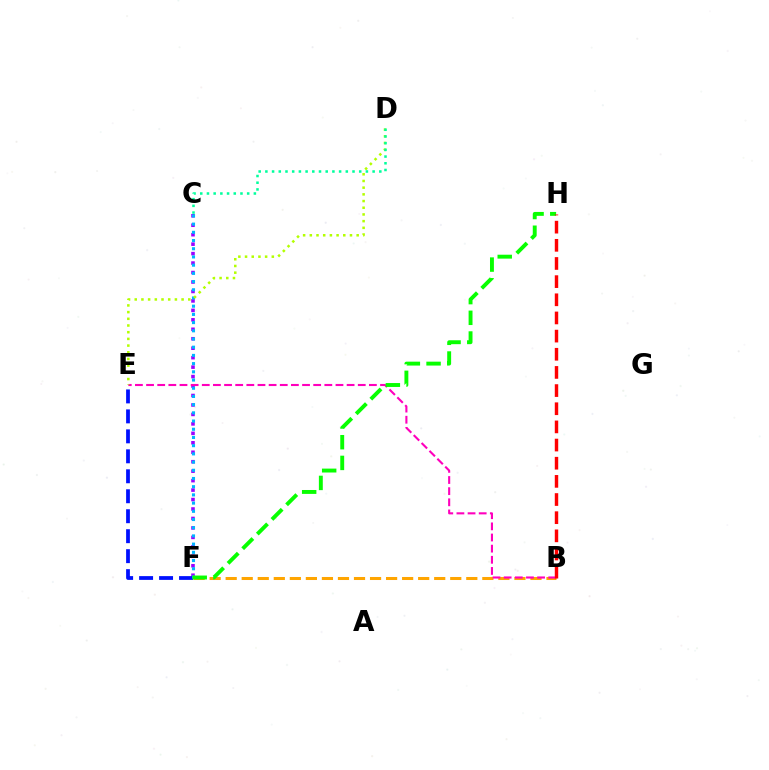{('B', 'F'): [{'color': '#ffa500', 'line_style': 'dashed', 'thickness': 2.18}], ('C', 'F'): [{'color': '#9b00ff', 'line_style': 'dotted', 'thickness': 2.57}, {'color': '#00b5ff', 'line_style': 'dotted', 'thickness': 2.23}], ('E', 'F'): [{'color': '#0010ff', 'line_style': 'dashed', 'thickness': 2.71}], ('B', 'E'): [{'color': '#ff00bd', 'line_style': 'dashed', 'thickness': 1.51}], ('F', 'H'): [{'color': '#08ff00', 'line_style': 'dashed', 'thickness': 2.81}], ('D', 'E'): [{'color': '#b3ff00', 'line_style': 'dotted', 'thickness': 1.82}], ('B', 'H'): [{'color': '#ff0000', 'line_style': 'dashed', 'thickness': 2.47}], ('C', 'D'): [{'color': '#00ff9d', 'line_style': 'dotted', 'thickness': 1.82}]}